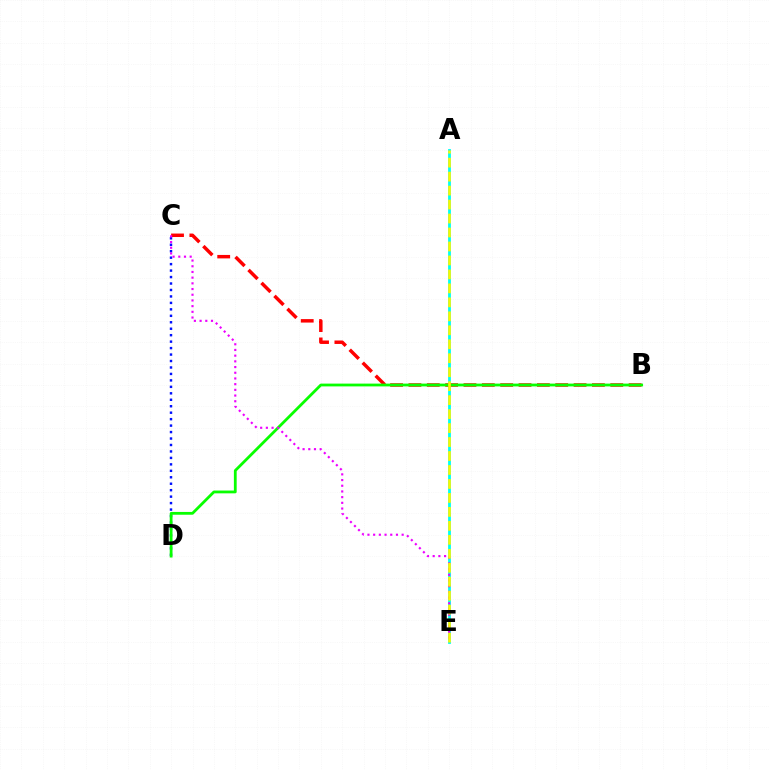{('A', 'E'): [{'color': '#00fff6', 'line_style': 'solid', 'thickness': 2.02}, {'color': '#fcf500', 'line_style': 'dashed', 'thickness': 1.9}], ('C', 'D'): [{'color': '#0010ff', 'line_style': 'dotted', 'thickness': 1.75}], ('B', 'C'): [{'color': '#ff0000', 'line_style': 'dashed', 'thickness': 2.49}], ('B', 'D'): [{'color': '#08ff00', 'line_style': 'solid', 'thickness': 2.01}], ('C', 'E'): [{'color': '#ee00ff', 'line_style': 'dotted', 'thickness': 1.55}]}